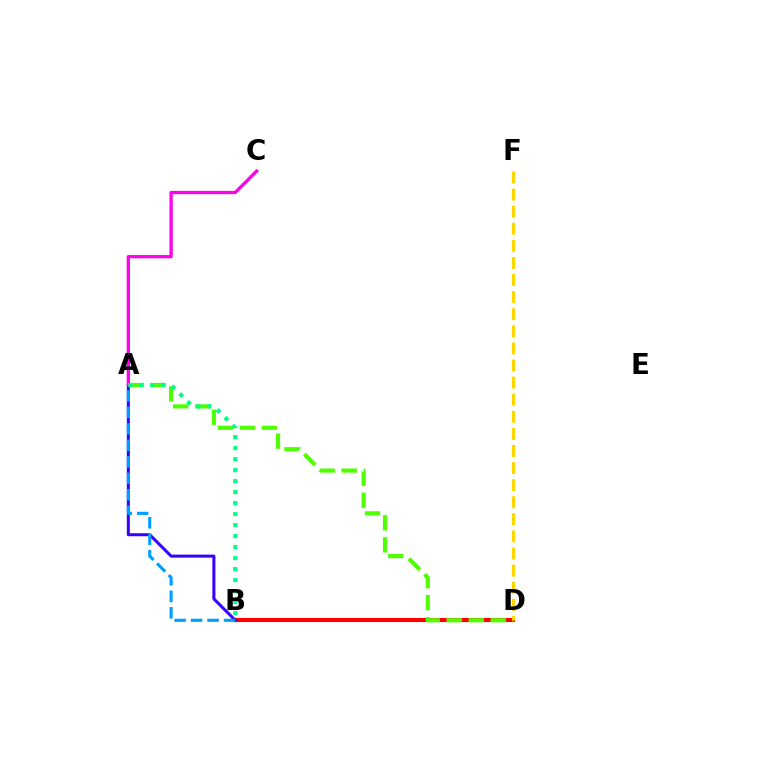{('B', 'D'): [{'color': '#ff0000', 'line_style': 'solid', 'thickness': 2.94}], ('A', 'B'): [{'color': '#3700ff', 'line_style': 'solid', 'thickness': 2.18}, {'color': '#009eff', 'line_style': 'dashed', 'thickness': 2.24}, {'color': '#00ff86', 'line_style': 'dotted', 'thickness': 2.99}], ('A', 'D'): [{'color': '#4fff00', 'line_style': 'dashed', 'thickness': 2.99}], ('A', 'C'): [{'color': '#ff00ed', 'line_style': 'solid', 'thickness': 2.36}], ('D', 'F'): [{'color': '#ffd500', 'line_style': 'dashed', 'thickness': 2.32}]}